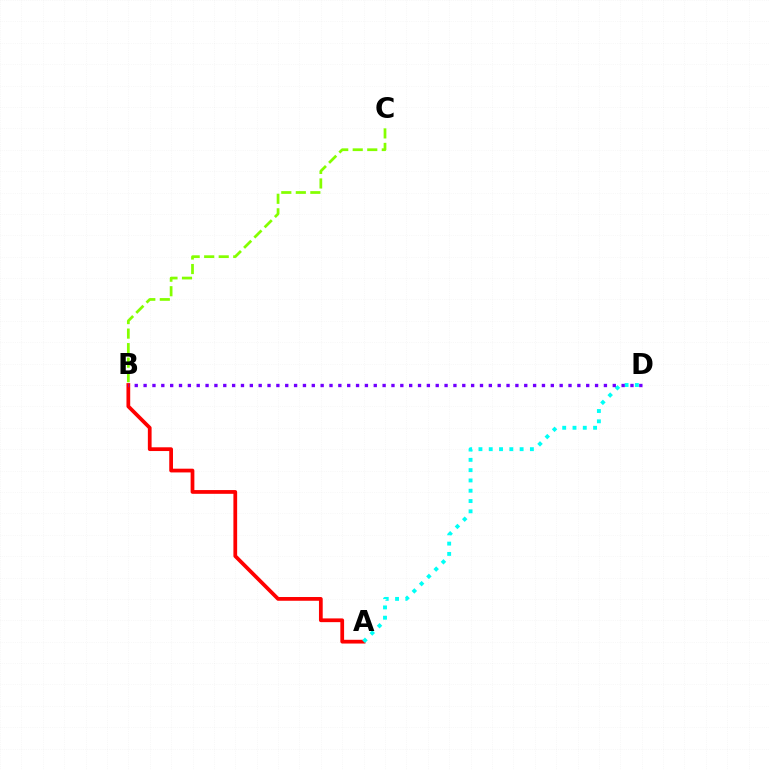{('A', 'B'): [{'color': '#ff0000', 'line_style': 'solid', 'thickness': 2.7}], ('B', 'C'): [{'color': '#84ff00', 'line_style': 'dashed', 'thickness': 1.97}], ('A', 'D'): [{'color': '#00fff6', 'line_style': 'dotted', 'thickness': 2.8}], ('B', 'D'): [{'color': '#7200ff', 'line_style': 'dotted', 'thickness': 2.41}]}